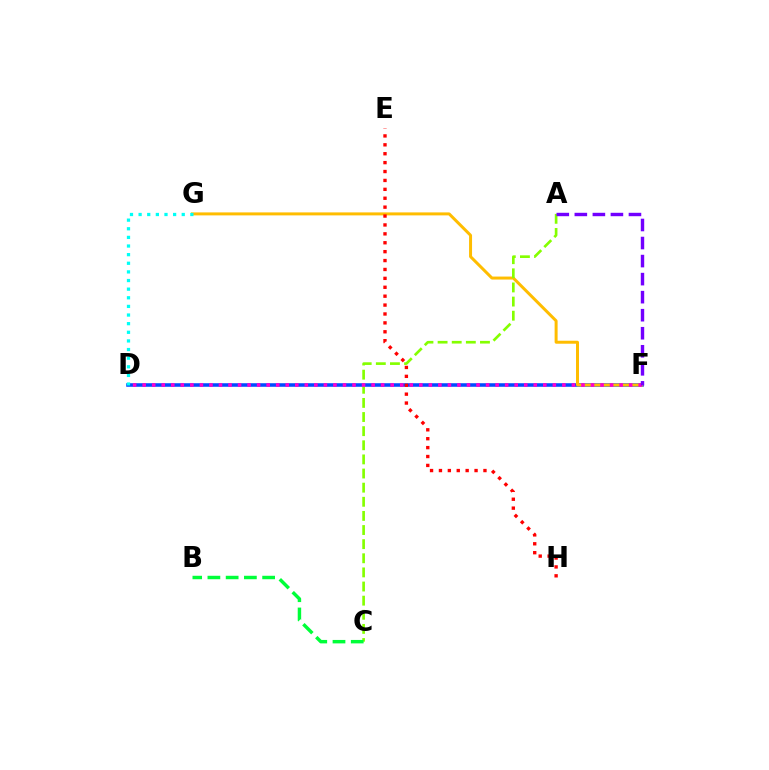{('D', 'F'): [{'color': '#004bff', 'line_style': 'solid', 'thickness': 2.55}, {'color': '#ff00cf', 'line_style': 'dotted', 'thickness': 2.59}], ('F', 'G'): [{'color': '#ffbd00', 'line_style': 'solid', 'thickness': 2.15}], ('A', 'C'): [{'color': '#84ff00', 'line_style': 'dashed', 'thickness': 1.92}], ('B', 'C'): [{'color': '#00ff39', 'line_style': 'dashed', 'thickness': 2.48}], ('D', 'G'): [{'color': '#00fff6', 'line_style': 'dotted', 'thickness': 2.34}], ('E', 'H'): [{'color': '#ff0000', 'line_style': 'dotted', 'thickness': 2.42}], ('A', 'F'): [{'color': '#7200ff', 'line_style': 'dashed', 'thickness': 2.45}]}